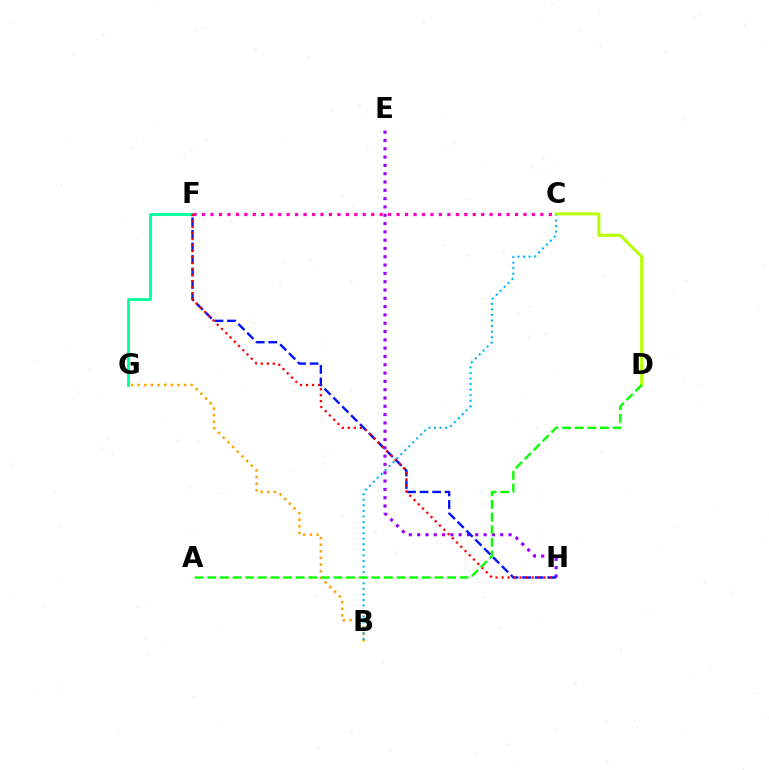{('B', 'G'): [{'color': '#ffa500', 'line_style': 'dotted', 'thickness': 1.8}], ('B', 'C'): [{'color': '#00b5ff', 'line_style': 'dotted', 'thickness': 1.51}], ('C', 'D'): [{'color': '#b3ff00', 'line_style': 'solid', 'thickness': 2.16}], ('F', 'G'): [{'color': '#00ff9d', 'line_style': 'solid', 'thickness': 2.03}], ('C', 'F'): [{'color': '#ff00bd', 'line_style': 'dotted', 'thickness': 2.3}], ('E', 'H'): [{'color': '#9b00ff', 'line_style': 'dotted', 'thickness': 2.26}], ('F', 'H'): [{'color': '#0010ff', 'line_style': 'dashed', 'thickness': 1.7}, {'color': '#ff0000', 'line_style': 'dotted', 'thickness': 1.63}], ('A', 'D'): [{'color': '#08ff00', 'line_style': 'dashed', 'thickness': 1.71}]}